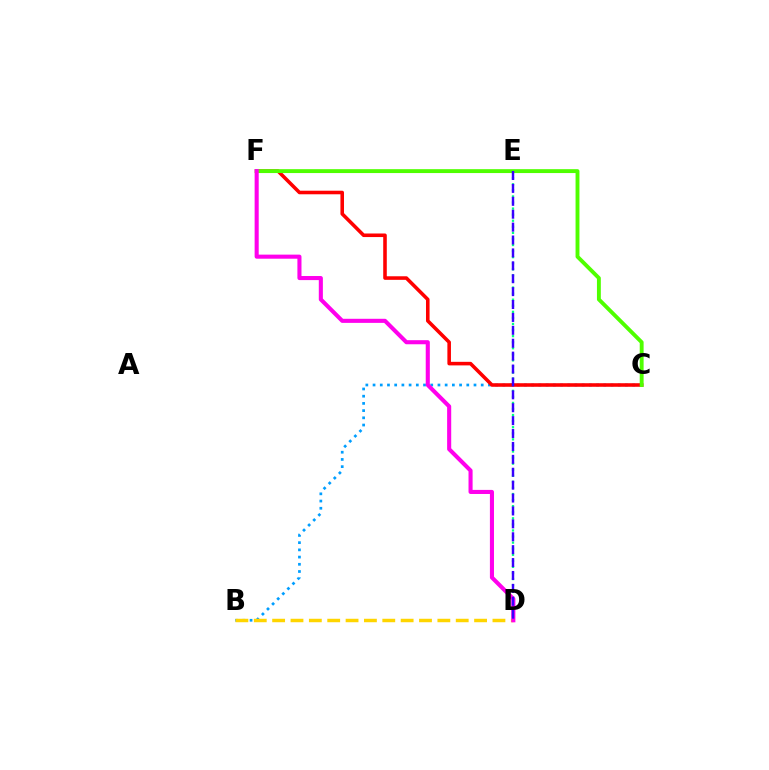{('B', 'C'): [{'color': '#009eff', 'line_style': 'dotted', 'thickness': 1.96}], ('D', 'E'): [{'color': '#00ff86', 'line_style': 'dotted', 'thickness': 1.65}, {'color': '#3700ff', 'line_style': 'dashed', 'thickness': 1.75}], ('C', 'F'): [{'color': '#ff0000', 'line_style': 'solid', 'thickness': 2.57}, {'color': '#4fff00', 'line_style': 'solid', 'thickness': 2.8}], ('B', 'D'): [{'color': '#ffd500', 'line_style': 'dashed', 'thickness': 2.49}], ('D', 'F'): [{'color': '#ff00ed', 'line_style': 'solid', 'thickness': 2.94}]}